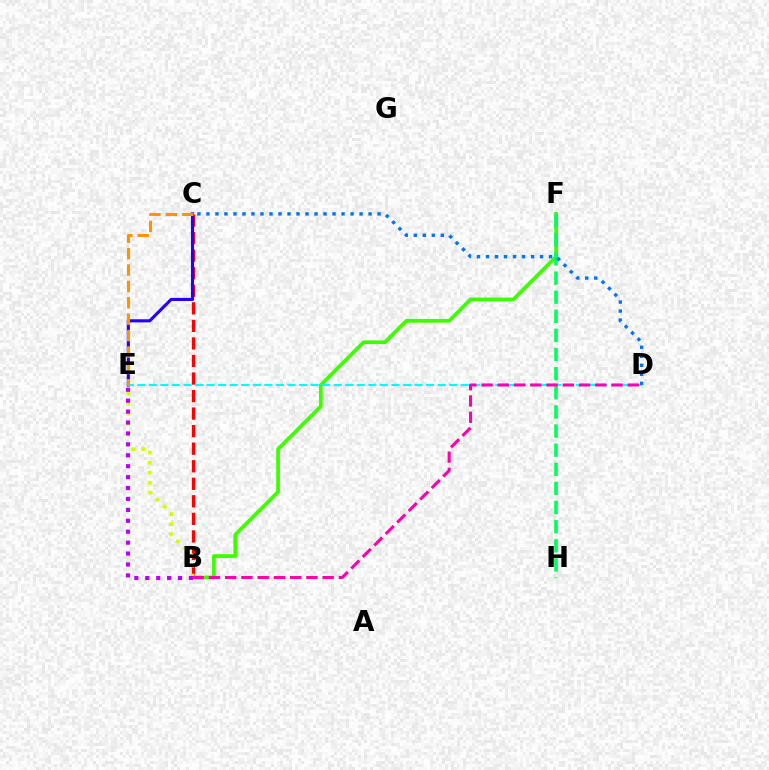{('B', 'C'): [{'color': '#ff0000', 'line_style': 'dashed', 'thickness': 2.38}], ('C', 'E'): [{'color': '#2500ff', 'line_style': 'solid', 'thickness': 2.25}, {'color': '#ff9400', 'line_style': 'dashed', 'thickness': 2.23}], ('B', 'F'): [{'color': '#3dff00', 'line_style': 'solid', 'thickness': 2.69}], ('B', 'E'): [{'color': '#d1ff00', 'line_style': 'dotted', 'thickness': 2.73}, {'color': '#b900ff', 'line_style': 'dotted', 'thickness': 2.97}], ('D', 'E'): [{'color': '#00fff6', 'line_style': 'dashed', 'thickness': 1.57}], ('F', 'H'): [{'color': '#00ff5c', 'line_style': 'dashed', 'thickness': 2.6}], ('C', 'D'): [{'color': '#0074ff', 'line_style': 'dotted', 'thickness': 2.45}], ('B', 'D'): [{'color': '#ff00ac', 'line_style': 'dashed', 'thickness': 2.21}]}